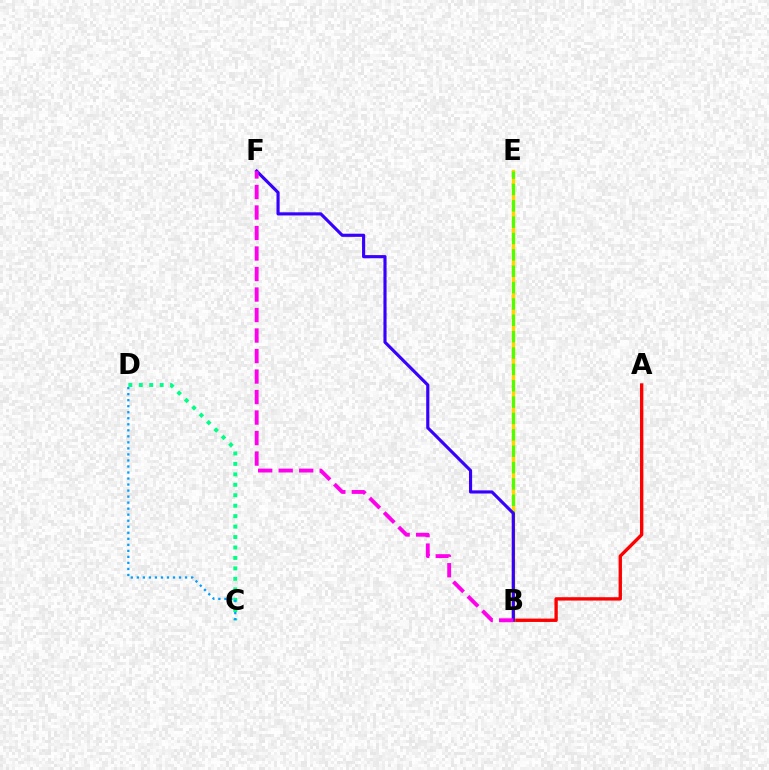{('A', 'B'): [{'color': '#ff0000', 'line_style': 'solid', 'thickness': 2.41}], ('B', 'E'): [{'color': '#ffd500', 'line_style': 'solid', 'thickness': 2.48}, {'color': '#4fff00', 'line_style': 'dashed', 'thickness': 2.22}], ('C', 'D'): [{'color': '#00ff86', 'line_style': 'dotted', 'thickness': 2.84}, {'color': '#009eff', 'line_style': 'dotted', 'thickness': 1.64}], ('B', 'F'): [{'color': '#3700ff', 'line_style': 'solid', 'thickness': 2.26}, {'color': '#ff00ed', 'line_style': 'dashed', 'thickness': 2.79}]}